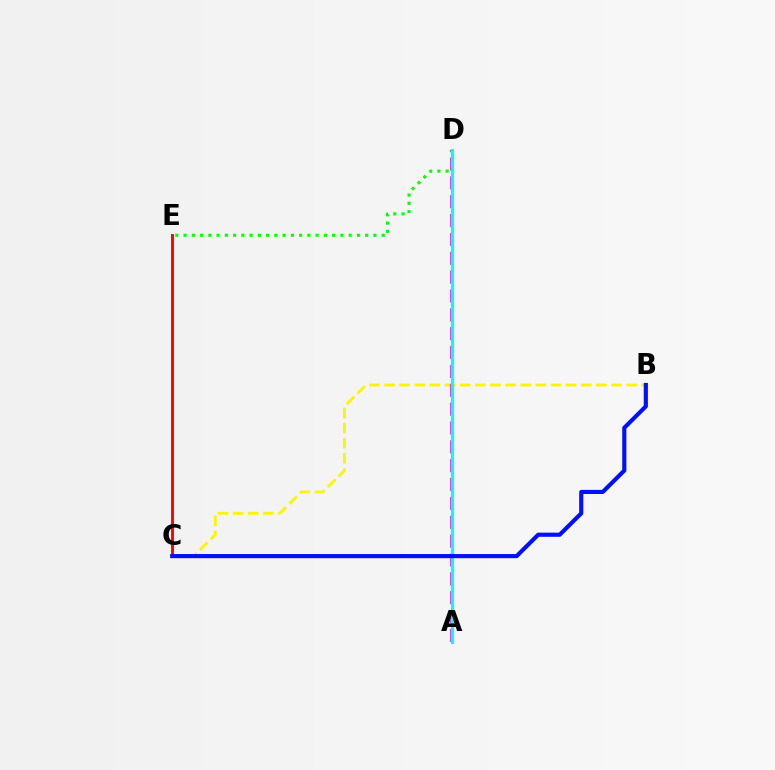{('D', 'E'): [{'color': '#08ff00', 'line_style': 'dotted', 'thickness': 2.24}], ('B', 'C'): [{'color': '#fcf500', 'line_style': 'dashed', 'thickness': 2.06}, {'color': '#0010ff', 'line_style': 'solid', 'thickness': 2.98}], ('C', 'E'): [{'color': '#ff0000', 'line_style': 'solid', 'thickness': 2.09}], ('A', 'D'): [{'color': '#ee00ff', 'line_style': 'dashed', 'thickness': 2.56}, {'color': '#00fff6', 'line_style': 'solid', 'thickness': 2.22}]}